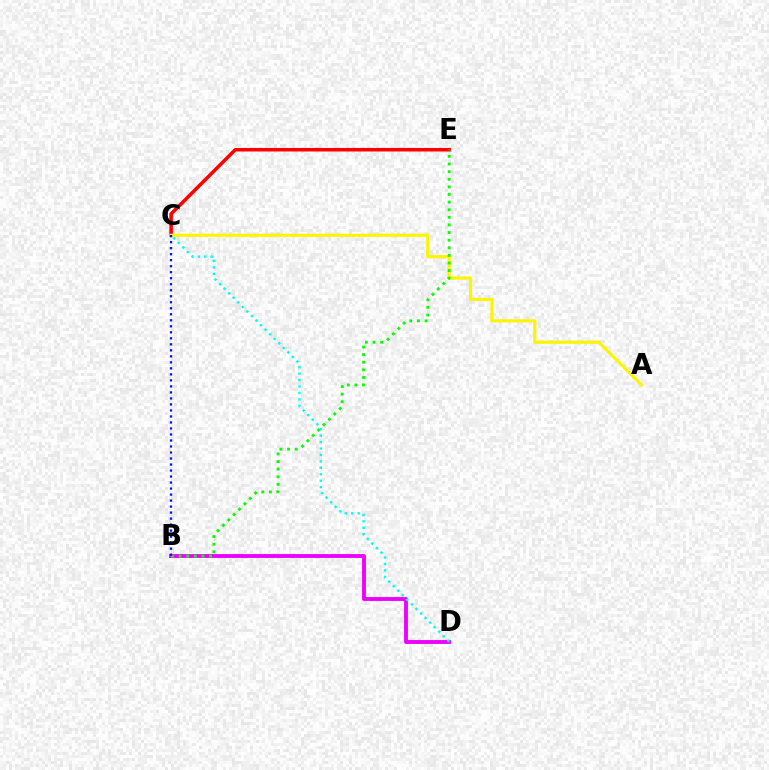{('C', 'E'): [{'color': '#ff0000', 'line_style': 'solid', 'thickness': 2.55}], ('B', 'D'): [{'color': '#ee00ff', 'line_style': 'solid', 'thickness': 2.78}], ('A', 'C'): [{'color': '#fcf500', 'line_style': 'solid', 'thickness': 2.28}], ('B', 'E'): [{'color': '#08ff00', 'line_style': 'dotted', 'thickness': 2.07}], ('B', 'C'): [{'color': '#0010ff', 'line_style': 'dotted', 'thickness': 1.63}], ('C', 'D'): [{'color': '#00fff6', 'line_style': 'dotted', 'thickness': 1.75}]}